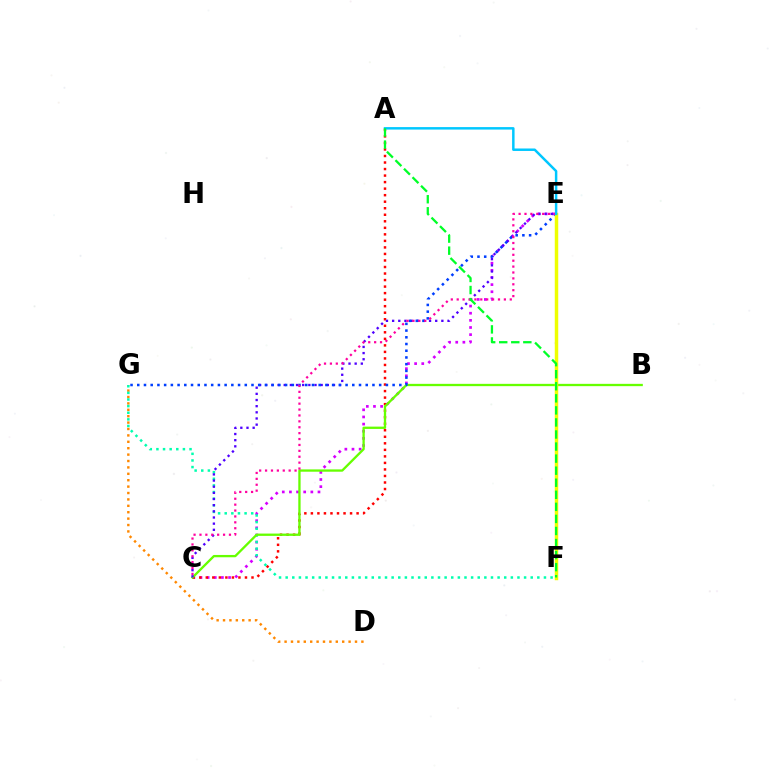{('D', 'G'): [{'color': '#ff8800', 'line_style': 'dotted', 'thickness': 1.74}], ('C', 'E'): [{'color': '#d600ff', 'line_style': 'dotted', 'thickness': 1.94}, {'color': '#4f00ff', 'line_style': 'dotted', 'thickness': 1.67}, {'color': '#ff00a0', 'line_style': 'dotted', 'thickness': 1.6}], ('A', 'C'): [{'color': '#ff0000', 'line_style': 'dotted', 'thickness': 1.77}], ('F', 'G'): [{'color': '#00ffaf', 'line_style': 'dotted', 'thickness': 1.8}], ('B', 'C'): [{'color': '#66ff00', 'line_style': 'solid', 'thickness': 1.66}], ('E', 'G'): [{'color': '#003fff', 'line_style': 'dotted', 'thickness': 1.83}], ('E', 'F'): [{'color': '#eeff00', 'line_style': 'solid', 'thickness': 2.5}], ('A', 'E'): [{'color': '#00c7ff', 'line_style': 'solid', 'thickness': 1.78}], ('A', 'F'): [{'color': '#00ff27', 'line_style': 'dashed', 'thickness': 1.64}]}